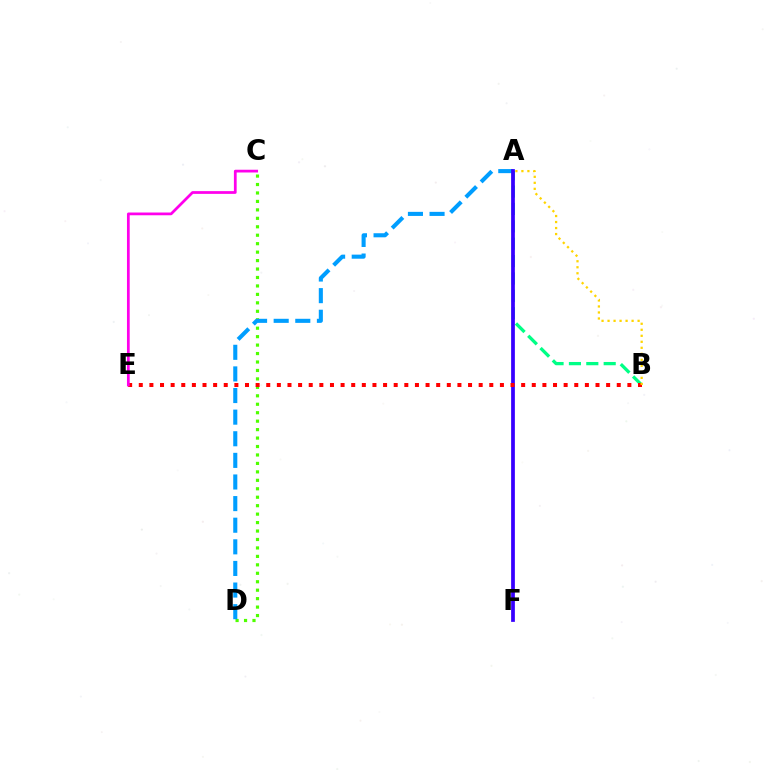{('A', 'B'): [{'color': '#00ff86', 'line_style': 'dashed', 'thickness': 2.36}, {'color': '#ffd500', 'line_style': 'dotted', 'thickness': 1.63}], ('C', 'D'): [{'color': '#4fff00', 'line_style': 'dotted', 'thickness': 2.3}], ('A', 'D'): [{'color': '#009eff', 'line_style': 'dashed', 'thickness': 2.94}], ('A', 'F'): [{'color': '#3700ff', 'line_style': 'solid', 'thickness': 2.69}], ('B', 'E'): [{'color': '#ff0000', 'line_style': 'dotted', 'thickness': 2.89}], ('C', 'E'): [{'color': '#ff00ed', 'line_style': 'solid', 'thickness': 1.98}]}